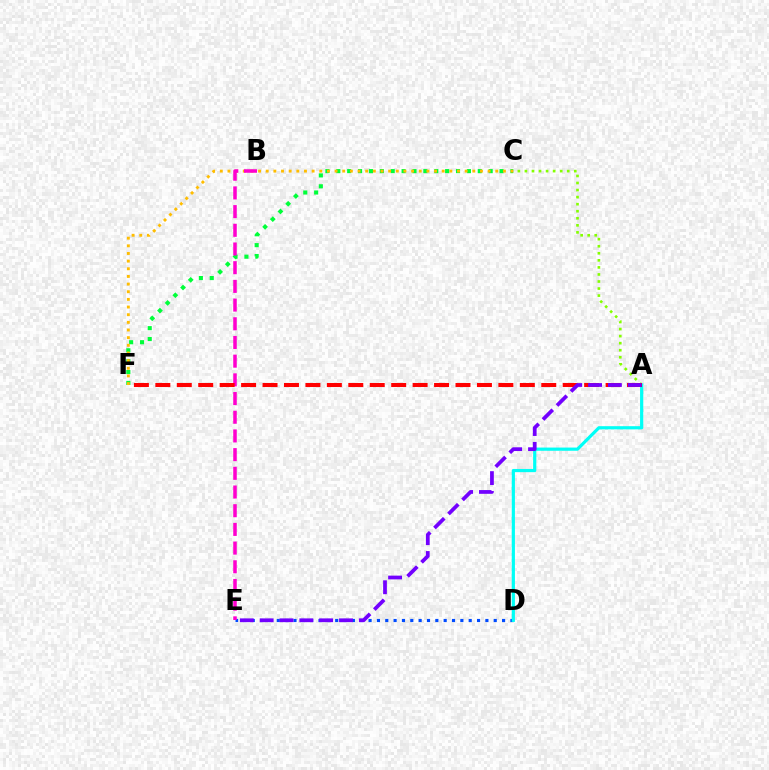{('C', 'F'): [{'color': '#00ff39', 'line_style': 'dotted', 'thickness': 2.96}, {'color': '#ffbd00', 'line_style': 'dotted', 'thickness': 2.08}], ('D', 'E'): [{'color': '#004bff', 'line_style': 'dotted', 'thickness': 2.27}], ('A', 'C'): [{'color': '#84ff00', 'line_style': 'dotted', 'thickness': 1.92}], ('B', 'E'): [{'color': '#ff00cf', 'line_style': 'dashed', 'thickness': 2.54}], ('A', 'D'): [{'color': '#00fff6', 'line_style': 'solid', 'thickness': 2.3}], ('A', 'F'): [{'color': '#ff0000', 'line_style': 'dashed', 'thickness': 2.91}], ('A', 'E'): [{'color': '#7200ff', 'line_style': 'dashed', 'thickness': 2.69}]}